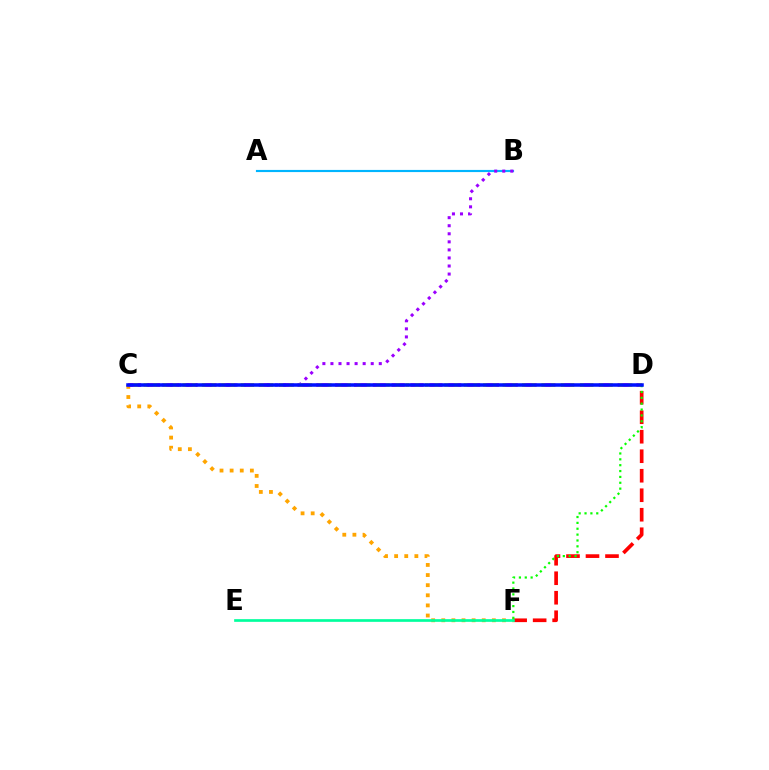{('A', 'B'): [{'color': '#00b5ff', 'line_style': 'solid', 'thickness': 1.55}], ('D', 'F'): [{'color': '#ff0000', 'line_style': 'dashed', 'thickness': 2.65}, {'color': '#08ff00', 'line_style': 'dotted', 'thickness': 1.59}], ('C', 'F'): [{'color': '#ffa500', 'line_style': 'dotted', 'thickness': 2.75}], ('C', 'D'): [{'color': '#ff00bd', 'line_style': 'dashed', 'thickness': 2.56}, {'color': '#b3ff00', 'line_style': 'dotted', 'thickness': 2.64}, {'color': '#0010ff', 'line_style': 'solid', 'thickness': 2.54}], ('B', 'C'): [{'color': '#9b00ff', 'line_style': 'dotted', 'thickness': 2.19}], ('E', 'F'): [{'color': '#00ff9d', 'line_style': 'solid', 'thickness': 1.93}]}